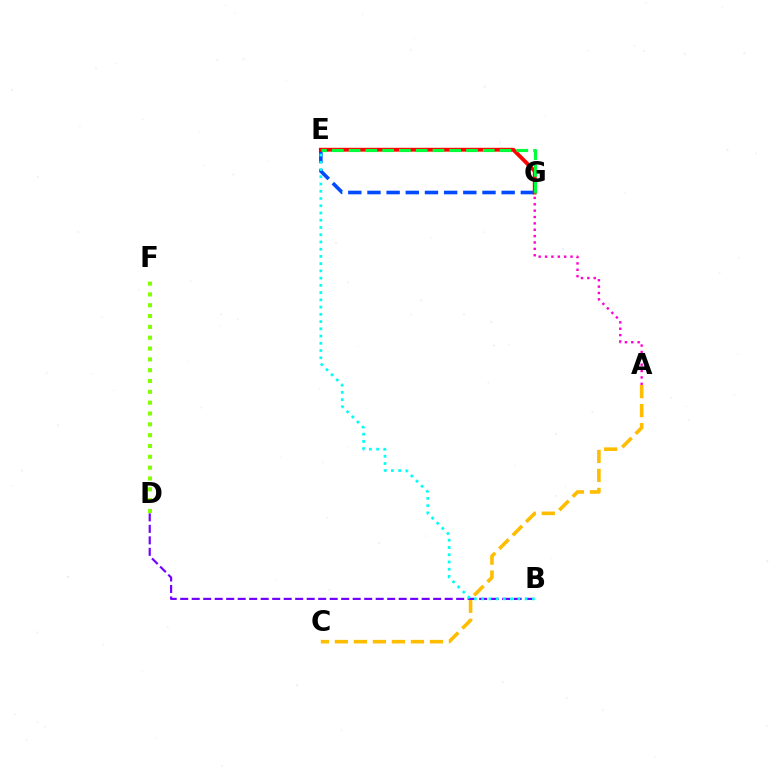{('D', 'F'): [{'color': '#84ff00', 'line_style': 'dotted', 'thickness': 2.94}], ('E', 'G'): [{'color': '#004bff', 'line_style': 'dashed', 'thickness': 2.6}, {'color': '#ff0000', 'line_style': 'solid', 'thickness': 2.77}, {'color': '#00ff39', 'line_style': 'dashed', 'thickness': 2.28}], ('A', 'C'): [{'color': '#ffbd00', 'line_style': 'dashed', 'thickness': 2.58}], ('B', 'D'): [{'color': '#7200ff', 'line_style': 'dashed', 'thickness': 1.56}], ('B', 'E'): [{'color': '#00fff6', 'line_style': 'dotted', 'thickness': 1.97}], ('A', 'G'): [{'color': '#ff00cf', 'line_style': 'dotted', 'thickness': 1.73}]}